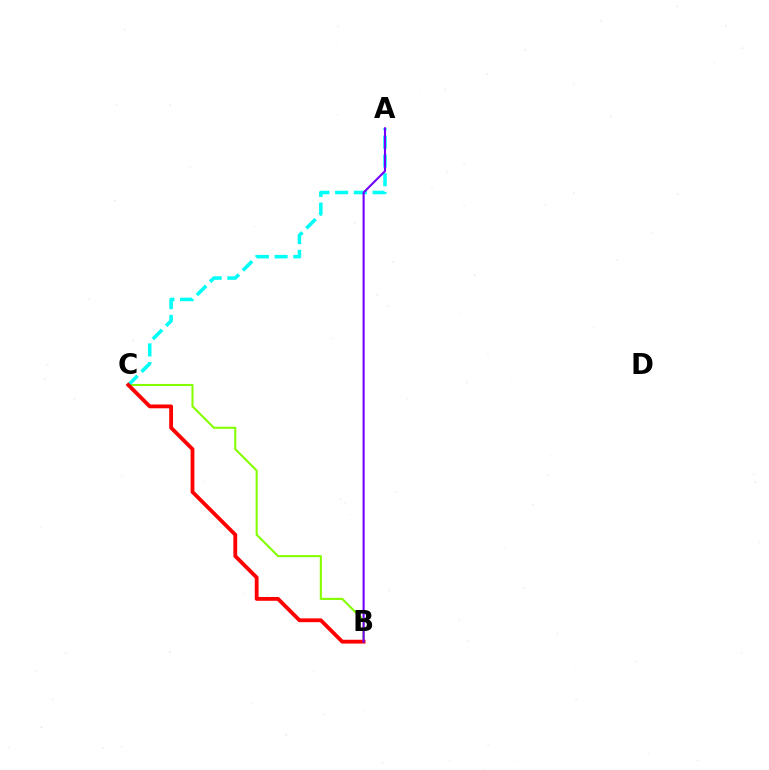{('B', 'C'): [{'color': '#84ff00', 'line_style': 'solid', 'thickness': 1.51}, {'color': '#ff0000', 'line_style': 'solid', 'thickness': 2.75}], ('A', 'C'): [{'color': '#00fff6', 'line_style': 'dashed', 'thickness': 2.54}], ('A', 'B'): [{'color': '#7200ff', 'line_style': 'solid', 'thickness': 1.52}]}